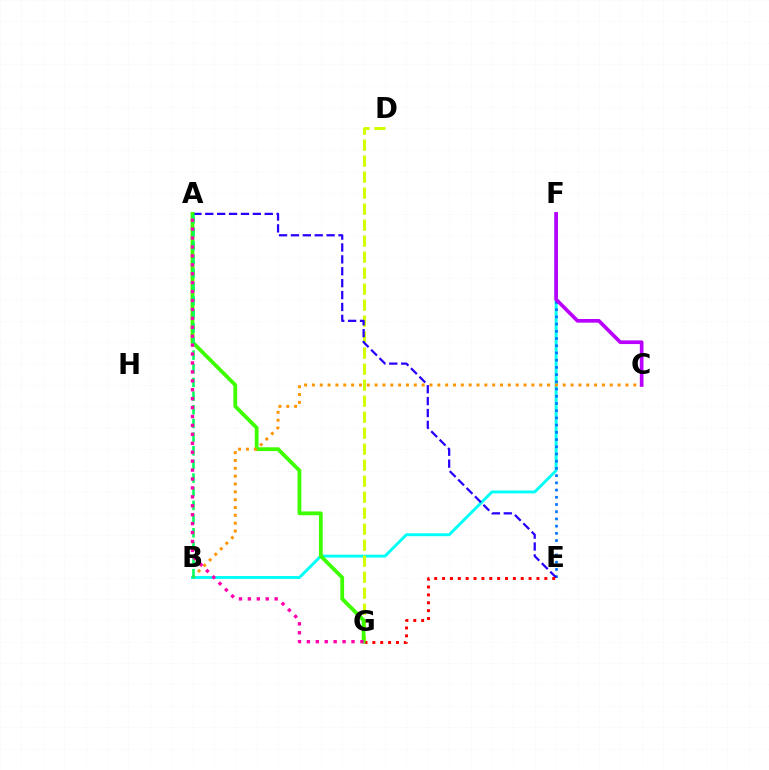{('B', 'F'): [{'color': '#00fff6', 'line_style': 'solid', 'thickness': 2.1}], ('E', 'F'): [{'color': '#0074ff', 'line_style': 'dotted', 'thickness': 1.96}], ('D', 'G'): [{'color': '#d1ff00', 'line_style': 'dashed', 'thickness': 2.17}], ('A', 'E'): [{'color': '#2500ff', 'line_style': 'dashed', 'thickness': 1.62}], ('E', 'G'): [{'color': '#ff0000', 'line_style': 'dotted', 'thickness': 2.14}], ('A', 'G'): [{'color': '#3dff00', 'line_style': 'solid', 'thickness': 2.73}, {'color': '#ff00ac', 'line_style': 'dotted', 'thickness': 2.42}], ('B', 'C'): [{'color': '#ff9400', 'line_style': 'dotted', 'thickness': 2.13}], ('A', 'B'): [{'color': '#00ff5c', 'line_style': 'dashed', 'thickness': 1.86}], ('C', 'F'): [{'color': '#b900ff', 'line_style': 'solid', 'thickness': 2.65}]}